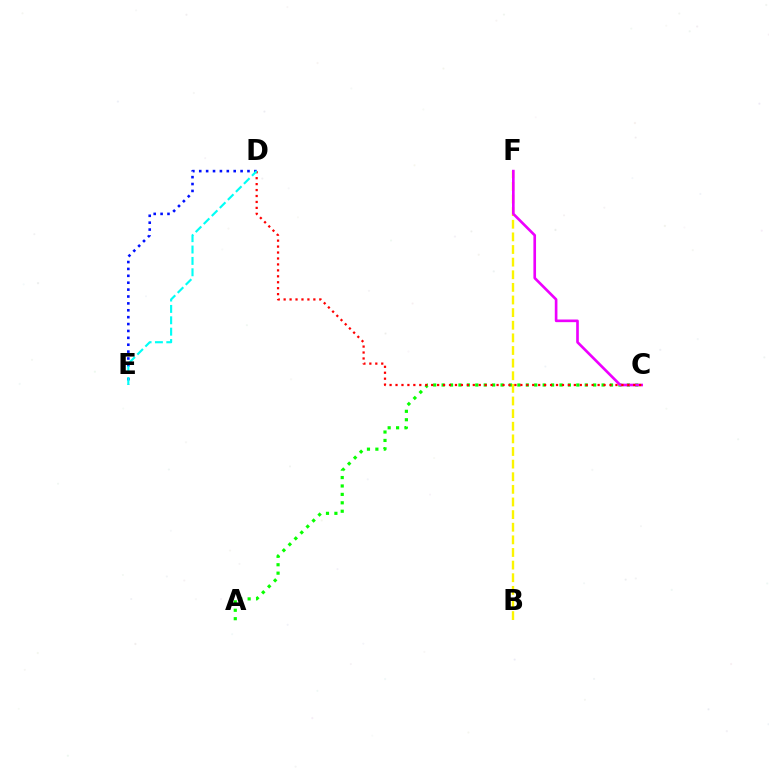{('A', 'C'): [{'color': '#08ff00', 'line_style': 'dotted', 'thickness': 2.29}], ('B', 'F'): [{'color': '#fcf500', 'line_style': 'dashed', 'thickness': 1.71}], ('D', 'E'): [{'color': '#0010ff', 'line_style': 'dotted', 'thickness': 1.87}, {'color': '#00fff6', 'line_style': 'dashed', 'thickness': 1.55}], ('C', 'F'): [{'color': '#ee00ff', 'line_style': 'solid', 'thickness': 1.91}], ('C', 'D'): [{'color': '#ff0000', 'line_style': 'dotted', 'thickness': 1.61}]}